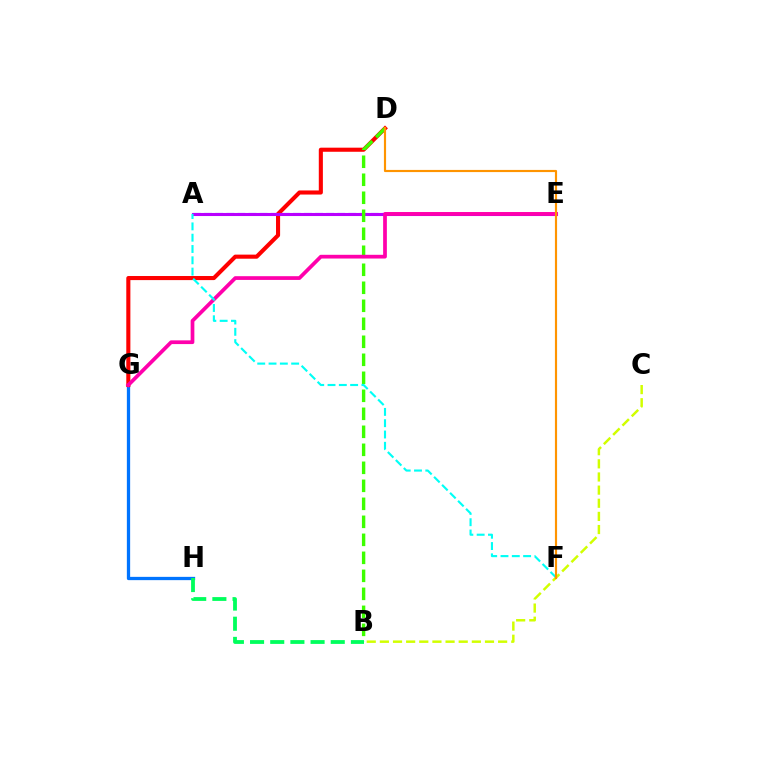{('A', 'E'): [{'color': '#2500ff', 'line_style': 'dashed', 'thickness': 1.51}, {'color': '#b900ff', 'line_style': 'solid', 'thickness': 2.21}], ('G', 'H'): [{'color': '#0074ff', 'line_style': 'solid', 'thickness': 2.36}], ('D', 'G'): [{'color': '#ff0000', 'line_style': 'solid', 'thickness': 2.95}], ('B', 'D'): [{'color': '#3dff00', 'line_style': 'dashed', 'thickness': 2.45}], ('E', 'G'): [{'color': '#ff00ac', 'line_style': 'solid', 'thickness': 2.68}], ('B', 'H'): [{'color': '#00ff5c', 'line_style': 'dashed', 'thickness': 2.74}], ('A', 'F'): [{'color': '#00fff6', 'line_style': 'dashed', 'thickness': 1.54}], ('B', 'C'): [{'color': '#d1ff00', 'line_style': 'dashed', 'thickness': 1.78}], ('D', 'F'): [{'color': '#ff9400', 'line_style': 'solid', 'thickness': 1.56}]}